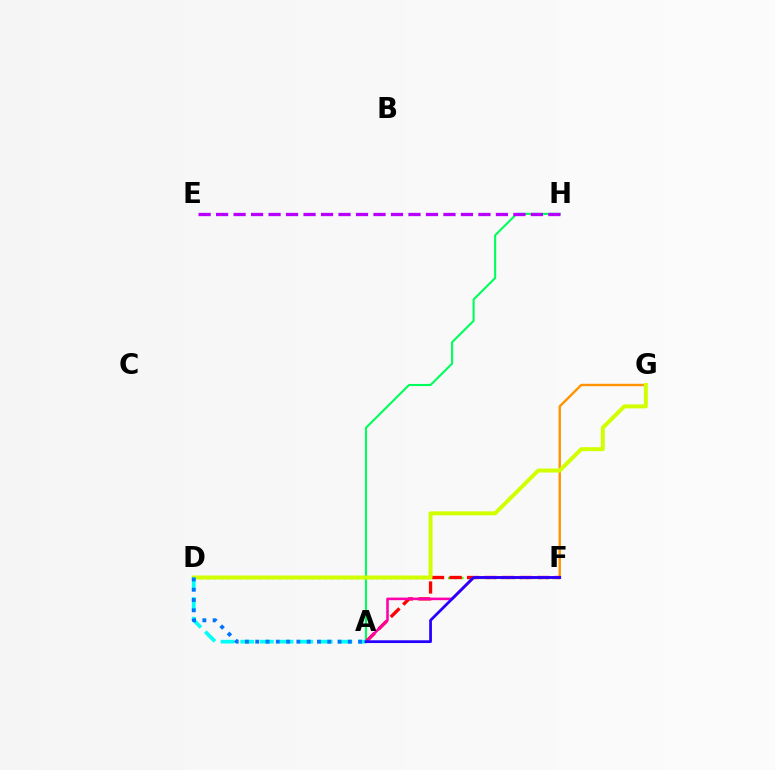{('A', 'H'): [{'color': '#00ff5c', 'line_style': 'solid', 'thickness': 1.51}], ('D', 'F'): [{'color': '#3dff00', 'line_style': 'dotted', 'thickness': 1.77}], ('F', 'G'): [{'color': '#ff9400', 'line_style': 'solid', 'thickness': 1.73}], ('E', 'H'): [{'color': '#b900ff', 'line_style': 'dashed', 'thickness': 2.38}], ('A', 'F'): [{'color': '#ff0000', 'line_style': 'dashed', 'thickness': 2.38}, {'color': '#ff00ac', 'line_style': 'solid', 'thickness': 1.85}, {'color': '#2500ff', 'line_style': 'solid', 'thickness': 1.98}], ('D', 'G'): [{'color': '#d1ff00', 'line_style': 'solid', 'thickness': 2.86}], ('A', 'D'): [{'color': '#00fff6', 'line_style': 'dashed', 'thickness': 2.67}, {'color': '#0074ff', 'line_style': 'dotted', 'thickness': 2.79}]}